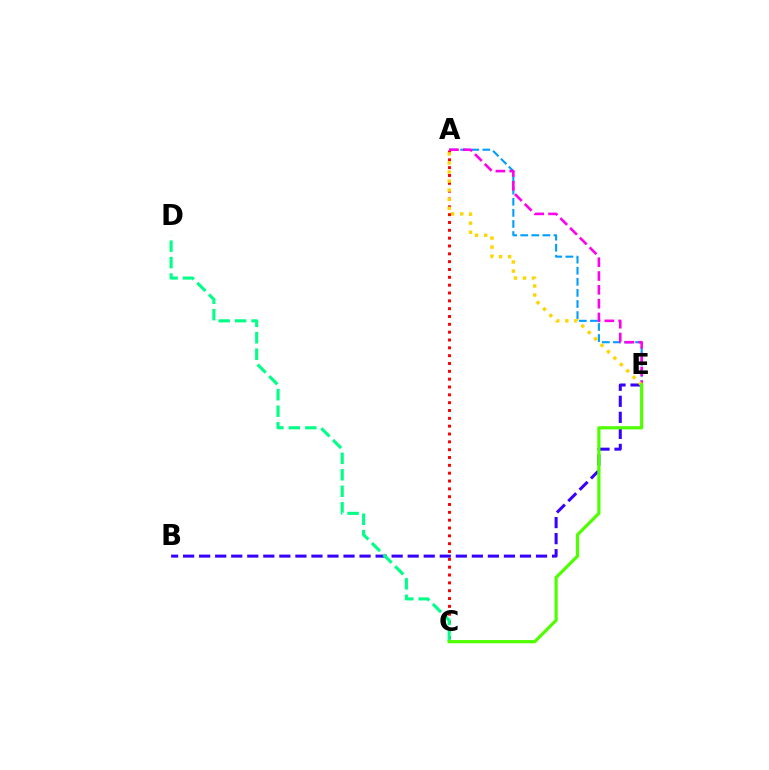{('A', 'C'): [{'color': '#ff0000', 'line_style': 'dotted', 'thickness': 2.13}], ('B', 'E'): [{'color': '#3700ff', 'line_style': 'dashed', 'thickness': 2.18}], ('A', 'E'): [{'color': '#009eff', 'line_style': 'dashed', 'thickness': 1.51}, {'color': '#ff00ed', 'line_style': 'dashed', 'thickness': 1.88}, {'color': '#ffd500', 'line_style': 'dotted', 'thickness': 2.46}], ('C', 'D'): [{'color': '#00ff86', 'line_style': 'dashed', 'thickness': 2.24}], ('C', 'E'): [{'color': '#4fff00', 'line_style': 'solid', 'thickness': 2.3}]}